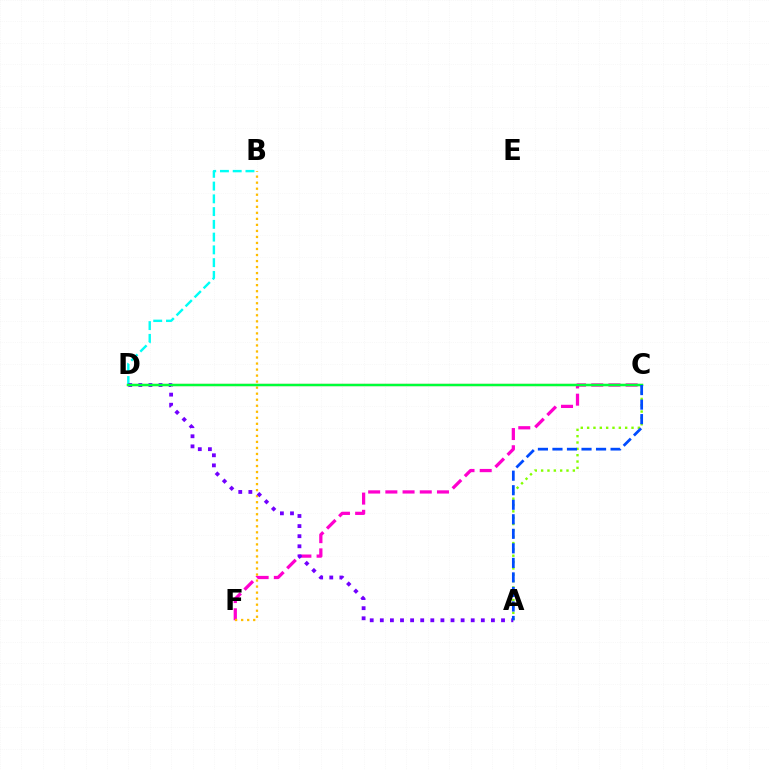{('C', 'F'): [{'color': '#ff00cf', 'line_style': 'dashed', 'thickness': 2.34}], ('A', 'C'): [{'color': '#84ff00', 'line_style': 'dotted', 'thickness': 1.72}, {'color': '#004bff', 'line_style': 'dashed', 'thickness': 1.97}], ('C', 'D'): [{'color': '#ff0000', 'line_style': 'solid', 'thickness': 1.53}, {'color': '#00ff39', 'line_style': 'solid', 'thickness': 1.76}], ('B', 'F'): [{'color': '#ffbd00', 'line_style': 'dotted', 'thickness': 1.64}], ('B', 'D'): [{'color': '#00fff6', 'line_style': 'dashed', 'thickness': 1.73}], ('A', 'D'): [{'color': '#7200ff', 'line_style': 'dotted', 'thickness': 2.74}]}